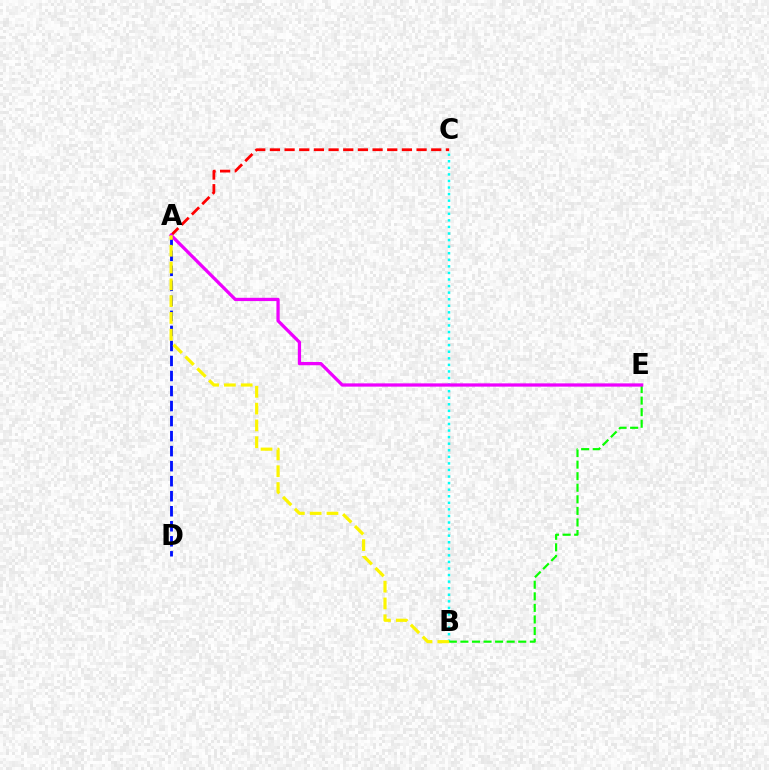{('A', 'D'): [{'color': '#0010ff', 'line_style': 'dashed', 'thickness': 2.04}], ('B', 'C'): [{'color': '#00fff6', 'line_style': 'dotted', 'thickness': 1.78}], ('B', 'E'): [{'color': '#08ff00', 'line_style': 'dashed', 'thickness': 1.57}], ('A', 'C'): [{'color': '#ff0000', 'line_style': 'dashed', 'thickness': 1.99}], ('A', 'E'): [{'color': '#ee00ff', 'line_style': 'solid', 'thickness': 2.35}], ('A', 'B'): [{'color': '#fcf500', 'line_style': 'dashed', 'thickness': 2.28}]}